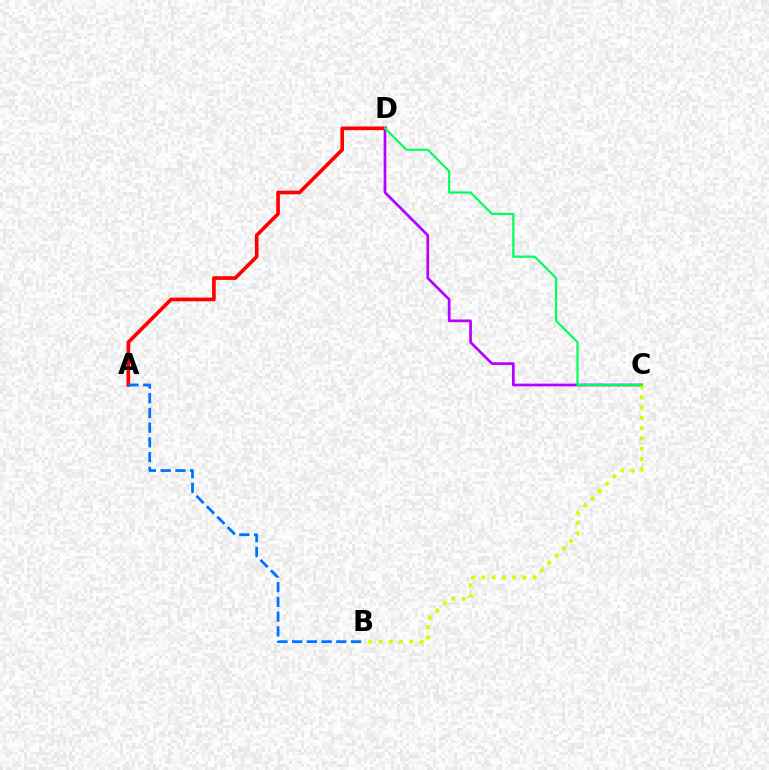{('C', 'D'): [{'color': '#b900ff', 'line_style': 'solid', 'thickness': 1.95}, {'color': '#00ff5c', 'line_style': 'solid', 'thickness': 1.57}], ('A', 'D'): [{'color': '#ff0000', 'line_style': 'solid', 'thickness': 2.64}], ('A', 'B'): [{'color': '#0074ff', 'line_style': 'dashed', 'thickness': 2.0}], ('B', 'C'): [{'color': '#d1ff00', 'line_style': 'dotted', 'thickness': 2.8}]}